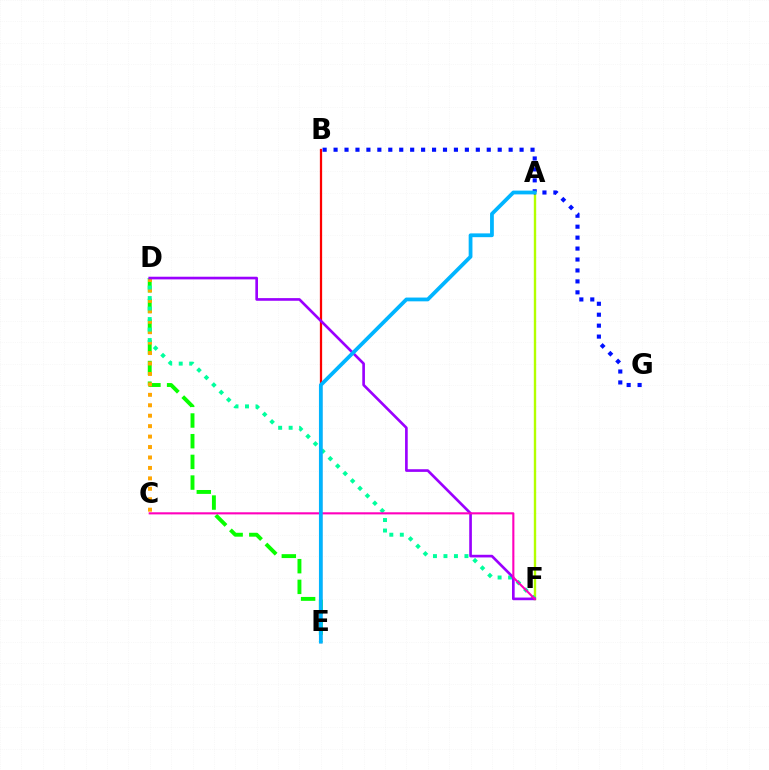{('A', 'F'): [{'color': '#b3ff00', 'line_style': 'solid', 'thickness': 1.72}], ('B', 'E'): [{'color': '#ff0000', 'line_style': 'solid', 'thickness': 1.63}], ('D', 'E'): [{'color': '#08ff00', 'line_style': 'dashed', 'thickness': 2.81}], ('C', 'D'): [{'color': '#ffa500', 'line_style': 'dotted', 'thickness': 2.84}], ('B', 'G'): [{'color': '#0010ff', 'line_style': 'dotted', 'thickness': 2.97}], ('D', 'F'): [{'color': '#00ff9d', 'line_style': 'dotted', 'thickness': 2.85}, {'color': '#9b00ff', 'line_style': 'solid', 'thickness': 1.91}], ('C', 'F'): [{'color': '#ff00bd', 'line_style': 'solid', 'thickness': 1.52}], ('A', 'E'): [{'color': '#00b5ff', 'line_style': 'solid', 'thickness': 2.72}]}